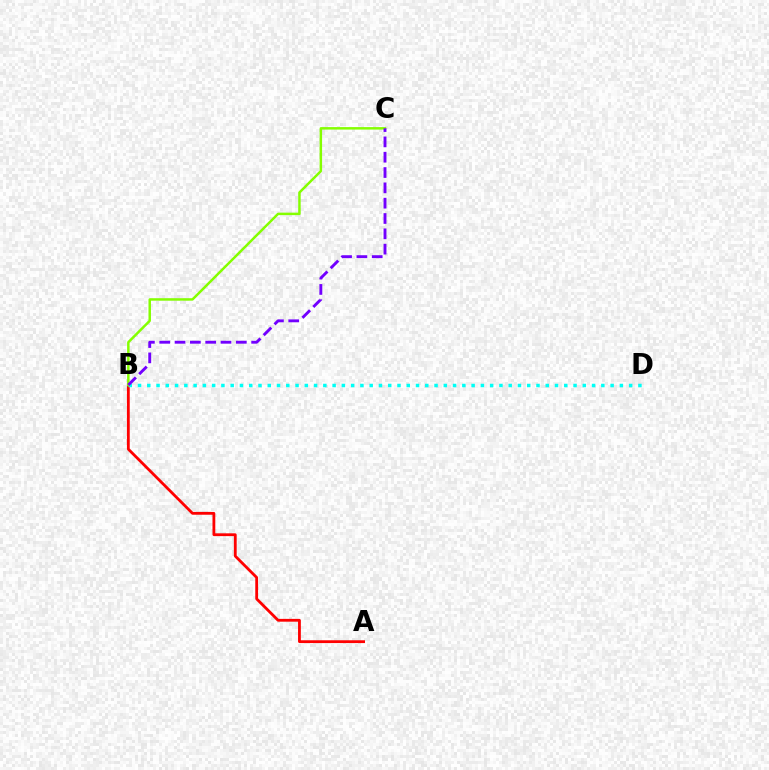{('A', 'B'): [{'color': '#ff0000', 'line_style': 'solid', 'thickness': 2.02}], ('B', 'D'): [{'color': '#00fff6', 'line_style': 'dotted', 'thickness': 2.52}], ('B', 'C'): [{'color': '#84ff00', 'line_style': 'solid', 'thickness': 1.79}, {'color': '#7200ff', 'line_style': 'dashed', 'thickness': 2.08}]}